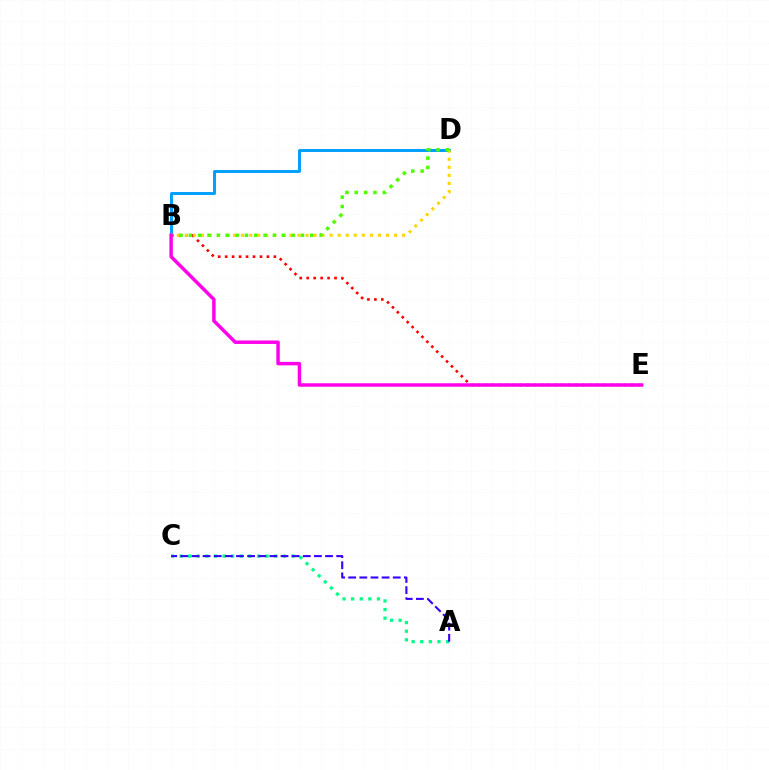{('B', 'D'): [{'color': '#009eff', 'line_style': 'solid', 'thickness': 2.11}, {'color': '#ffd500', 'line_style': 'dotted', 'thickness': 2.19}, {'color': '#4fff00', 'line_style': 'dotted', 'thickness': 2.54}], ('A', 'C'): [{'color': '#00ff86', 'line_style': 'dotted', 'thickness': 2.34}, {'color': '#3700ff', 'line_style': 'dashed', 'thickness': 1.51}], ('B', 'E'): [{'color': '#ff0000', 'line_style': 'dotted', 'thickness': 1.89}, {'color': '#ff00ed', 'line_style': 'solid', 'thickness': 2.5}]}